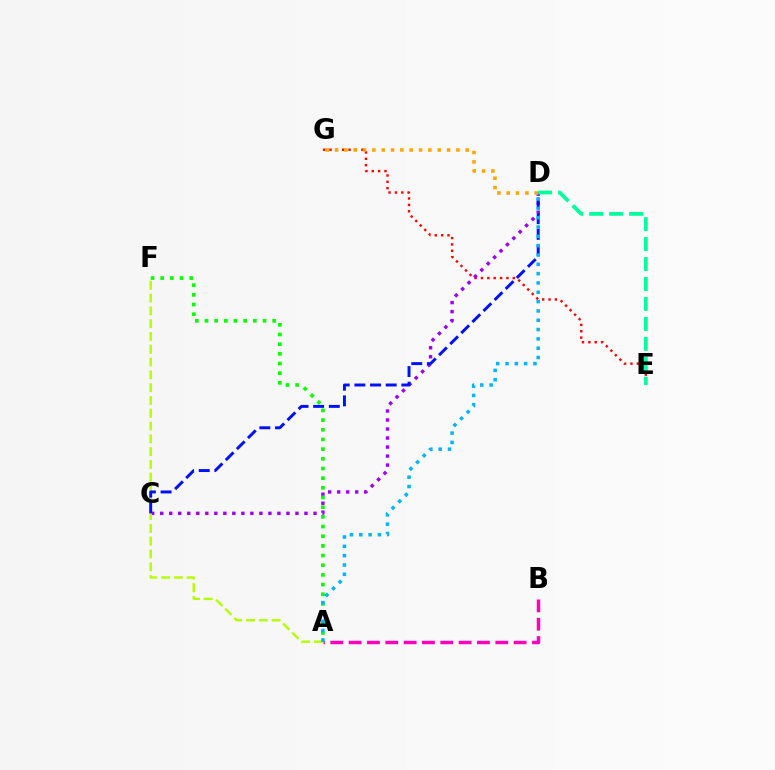{('E', 'G'): [{'color': '#ff0000', 'line_style': 'dotted', 'thickness': 1.73}], ('C', 'D'): [{'color': '#9b00ff', 'line_style': 'dotted', 'thickness': 2.45}, {'color': '#0010ff', 'line_style': 'dashed', 'thickness': 2.13}], ('A', 'F'): [{'color': '#b3ff00', 'line_style': 'dashed', 'thickness': 1.74}, {'color': '#08ff00', 'line_style': 'dotted', 'thickness': 2.63}], ('A', 'B'): [{'color': '#ff00bd', 'line_style': 'dashed', 'thickness': 2.49}], ('D', 'E'): [{'color': '#00ff9d', 'line_style': 'dashed', 'thickness': 2.71}], ('A', 'D'): [{'color': '#00b5ff', 'line_style': 'dotted', 'thickness': 2.53}], ('D', 'G'): [{'color': '#ffa500', 'line_style': 'dotted', 'thickness': 2.54}]}